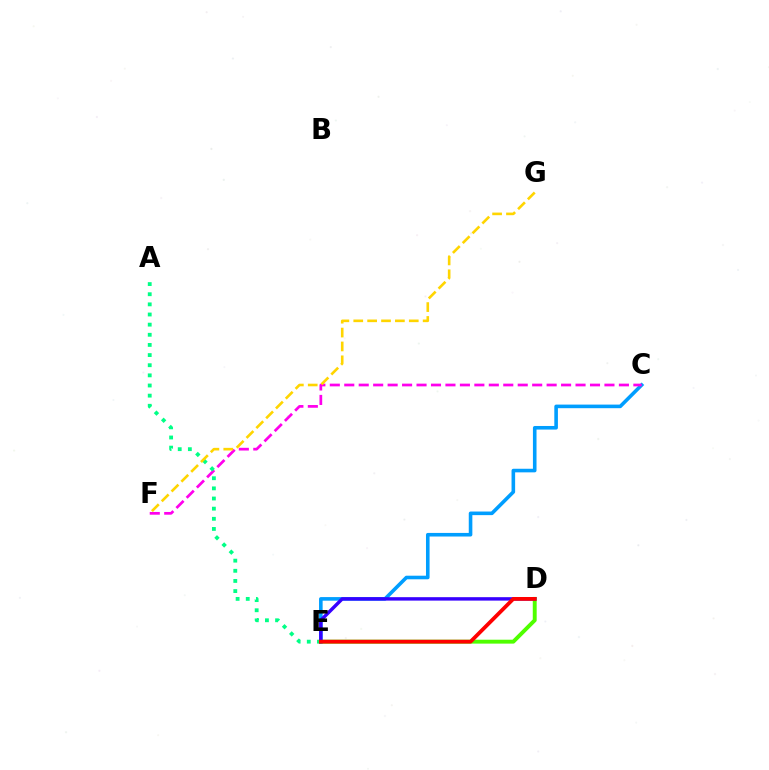{('C', 'E'): [{'color': '#009eff', 'line_style': 'solid', 'thickness': 2.59}], ('C', 'F'): [{'color': '#ff00ed', 'line_style': 'dashed', 'thickness': 1.96}], ('A', 'E'): [{'color': '#00ff86', 'line_style': 'dotted', 'thickness': 2.76}], ('D', 'E'): [{'color': '#4fff00', 'line_style': 'solid', 'thickness': 2.81}, {'color': '#3700ff', 'line_style': 'solid', 'thickness': 2.47}, {'color': '#ff0000', 'line_style': 'solid', 'thickness': 2.72}], ('F', 'G'): [{'color': '#ffd500', 'line_style': 'dashed', 'thickness': 1.89}]}